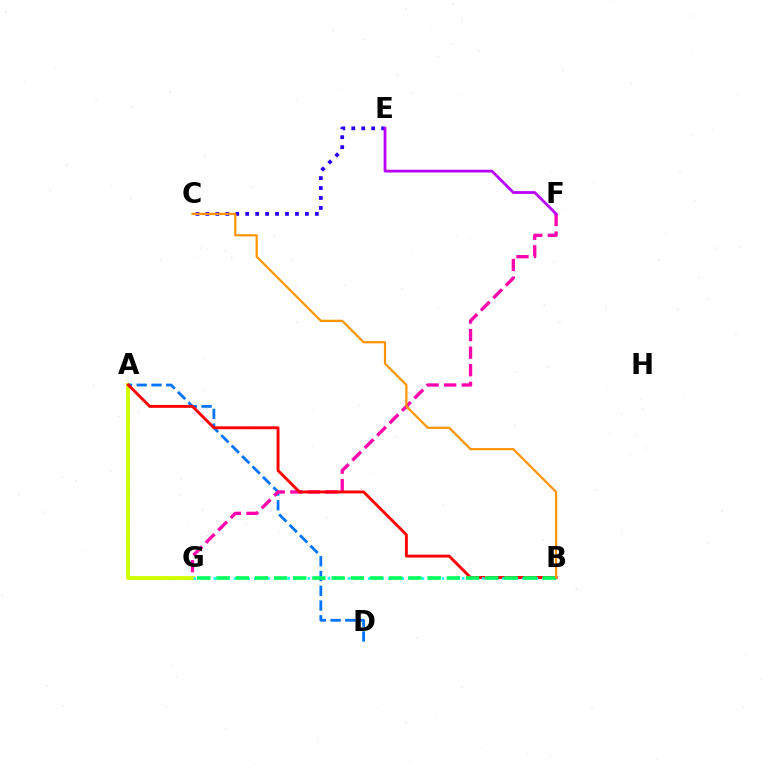{('A', 'G'): [{'color': '#3dff00', 'line_style': 'dashed', 'thickness': 2.0}, {'color': '#d1ff00', 'line_style': 'solid', 'thickness': 2.77}], ('A', 'D'): [{'color': '#0074ff', 'line_style': 'dashed', 'thickness': 2.0}], ('F', 'G'): [{'color': '#ff00ac', 'line_style': 'dashed', 'thickness': 2.39}], ('A', 'B'): [{'color': '#ff0000', 'line_style': 'solid', 'thickness': 2.09}], ('C', 'E'): [{'color': '#2500ff', 'line_style': 'dotted', 'thickness': 2.7}], ('B', 'G'): [{'color': '#00fff6', 'line_style': 'dotted', 'thickness': 1.82}, {'color': '#00ff5c', 'line_style': 'dashed', 'thickness': 2.61}], ('B', 'C'): [{'color': '#ff9400', 'line_style': 'solid', 'thickness': 1.59}], ('E', 'F'): [{'color': '#b900ff', 'line_style': 'solid', 'thickness': 2.0}]}